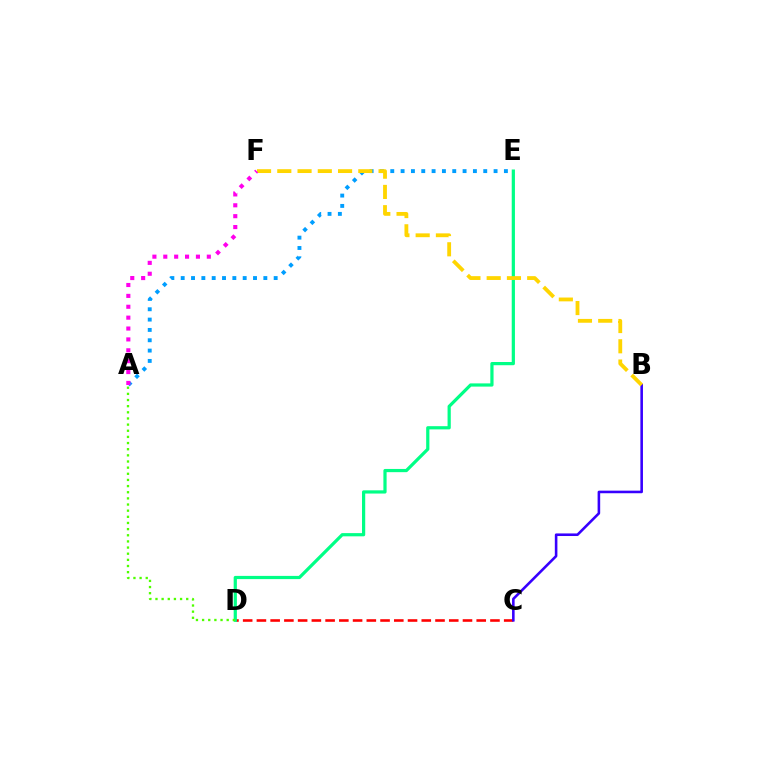{('C', 'D'): [{'color': '#ff0000', 'line_style': 'dashed', 'thickness': 1.87}], ('B', 'C'): [{'color': '#3700ff', 'line_style': 'solid', 'thickness': 1.86}], ('A', 'E'): [{'color': '#009eff', 'line_style': 'dotted', 'thickness': 2.81}], ('D', 'E'): [{'color': '#00ff86', 'line_style': 'solid', 'thickness': 2.31}], ('B', 'F'): [{'color': '#ffd500', 'line_style': 'dashed', 'thickness': 2.75}], ('A', 'F'): [{'color': '#ff00ed', 'line_style': 'dotted', 'thickness': 2.96}], ('A', 'D'): [{'color': '#4fff00', 'line_style': 'dotted', 'thickness': 1.67}]}